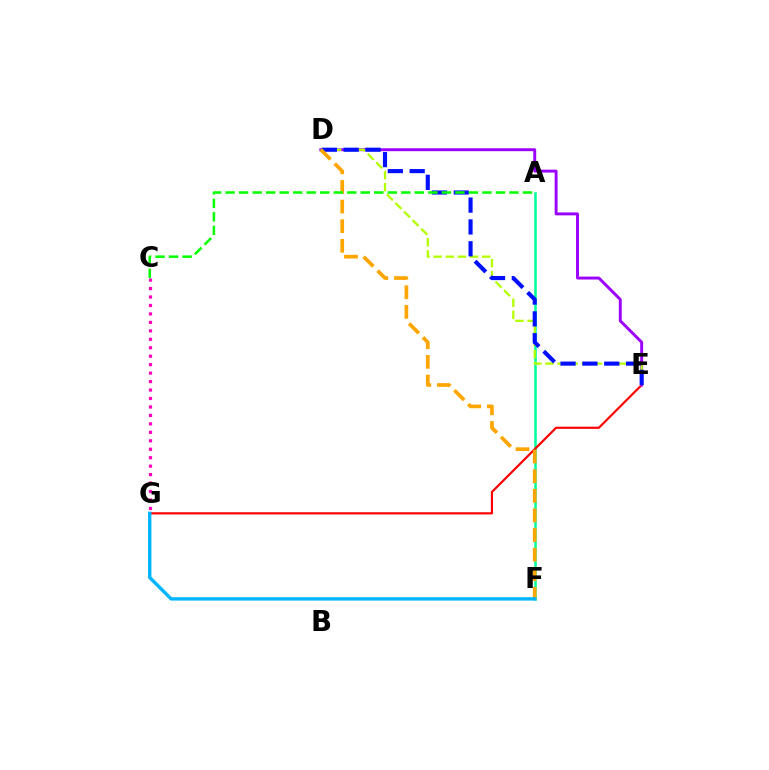{('C', 'G'): [{'color': '#ff00bd', 'line_style': 'dotted', 'thickness': 2.3}], ('A', 'F'): [{'color': '#00ff9d', 'line_style': 'solid', 'thickness': 1.84}], ('E', 'G'): [{'color': '#ff0000', 'line_style': 'solid', 'thickness': 1.57}], ('D', 'E'): [{'color': '#9b00ff', 'line_style': 'solid', 'thickness': 2.1}, {'color': '#b3ff00', 'line_style': 'dashed', 'thickness': 1.65}, {'color': '#0010ff', 'line_style': 'dashed', 'thickness': 2.97}], ('D', 'F'): [{'color': '#ffa500', 'line_style': 'dashed', 'thickness': 2.67}], ('F', 'G'): [{'color': '#00b5ff', 'line_style': 'solid', 'thickness': 2.43}], ('A', 'C'): [{'color': '#08ff00', 'line_style': 'dashed', 'thickness': 1.84}]}